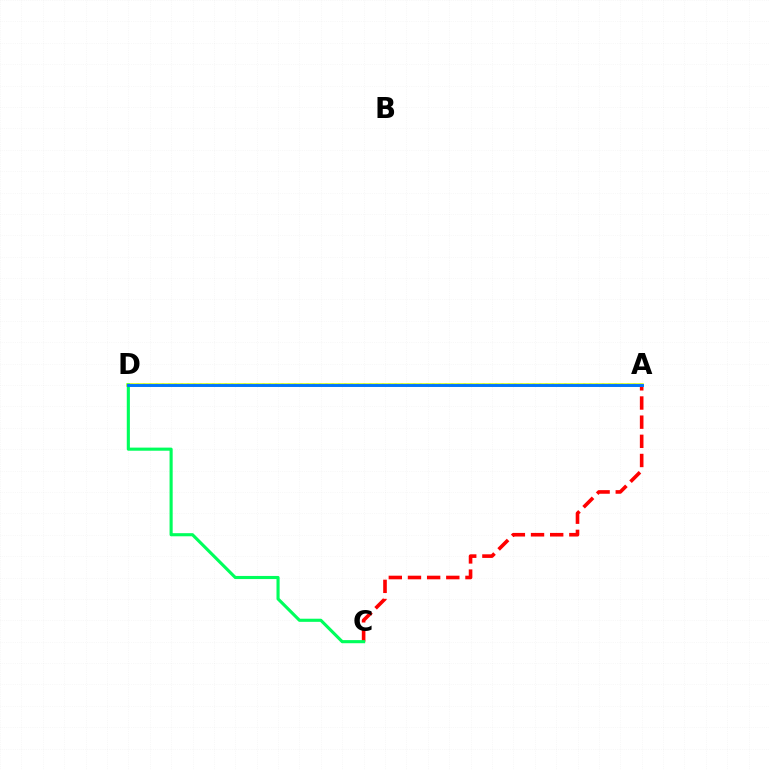{('A', 'C'): [{'color': '#ff0000', 'line_style': 'dashed', 'thickness': 2.6}], ('A', 'D'): [{'color': '#b900ff', 'line_style': 'dotted', 'thickness': 1.71}, {'color': '#d1ff00', 'line_style': 'solid', 'thickness': 2.53}, {'color': '#0074ff', 'line_style': 'solid', 'thickness': 2.1}], ('C', 'D'): [{'color': '#00ff5c', 'line_style': 'solid', 'thickness': 2.24}]}